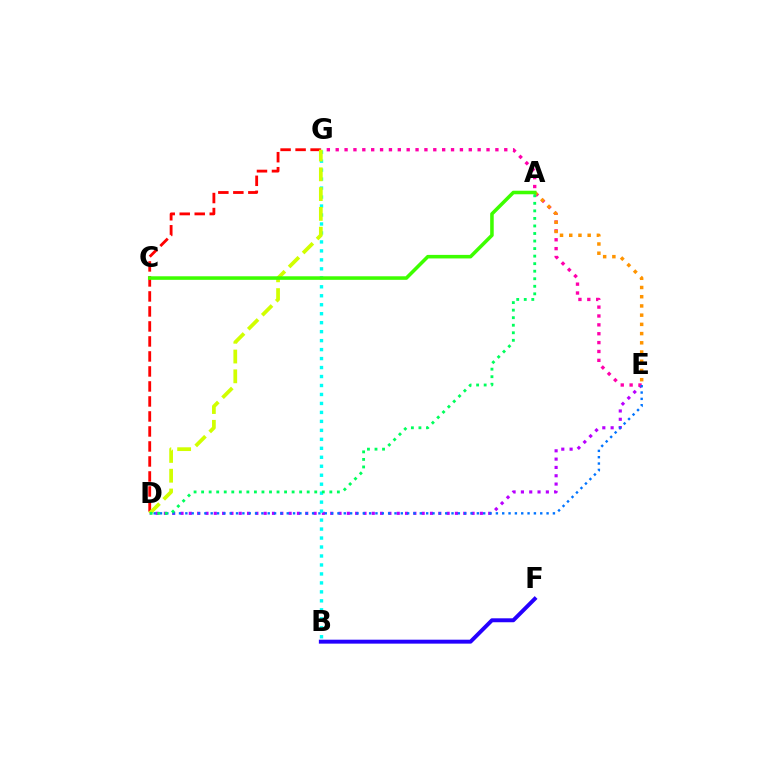{('D', 'E'): [{'color': '#b900ff', 'line_style': 'dotted', 'thickness': 2.26}, {'color': '#0074ff', 'line_style': 'dotted', 'thickness': 1.72}], ('B', 'F'): [{'color': '#2500ff', 'line_style': 'solid', 'thickness': 2.84}], ('E', 'G'): [{'color': '#ff00ac', 'line_style': 'dotted', 'thickness': 2.41}], ('D', 'G'): [{'color': '#ff0000', 'line_style': 'dashed', 'thickness': 2.04}, {'color': '#d1ff00', 'line_style': 'dashed', 'thickness': 2.69}], ('B', 'G'): [{'color': '#00fff6', 'line_style': 'dotted', 'thickness': 2.44}], ('A', 'E'): [{'color': '#ff9400', 'line_style': 'dotted', 'thickness': 2.5}], ('A', 'C'): [{'color': '#3dff00', 'line_style': 'solid', 'thickness': 2.55}], ('A', 'D'): [{'color': '#00ff5c', 'line_style': 'dotted', 'thickness': 2.05}]}